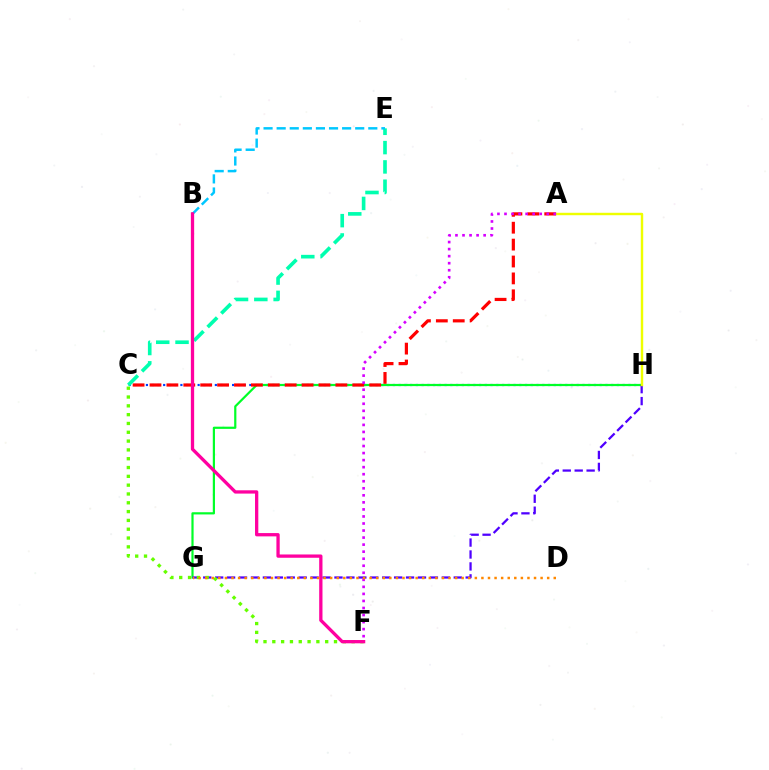{('C', 'H'): [{'color': '#003fff', 'line_style': 'dotted', 'thickness': 1.56}], ('G', 'H'): [{'color': '#00ff27', 'line_style': 'solid', 'thickness': 1.58}, {'color': '#4f00ff', 'line_style': 'dashed', 'thickness': 1.62}], ('A', 'C'): [{'color': '#ff0000', 'line_style': 'dashed', 'thickness': 2.3}], ('C', 'E'): [{'color': '#00ffaf', 'line_style': 'dashed', 'thickness': 2.62}], ('C', 'F'): [{'color': '#66ff00', 'line_style': 'dotted', 'thickness': 2.39}], ('A', 'H'): [{'color': '#eeff00', 'line_style': 'solid', 'thickness': 1.75}], ('B', 'E'): [{'color': '#00c7ff', 'line_style': 'dashed', 'thickness': 1.78}], ('A', 'F'): [{'color': '#d600ff', 'line_style': 'dotted', 'thickness': 1.91}], ('B', 'F'): [{'color': '#ff00a0', 'line_style': 'solid', 'thickness': 2.37}], ('D', 'G'): [{'color': '#ff8800', 'line_style': 'dotted', 'thickness': 1.79}]}